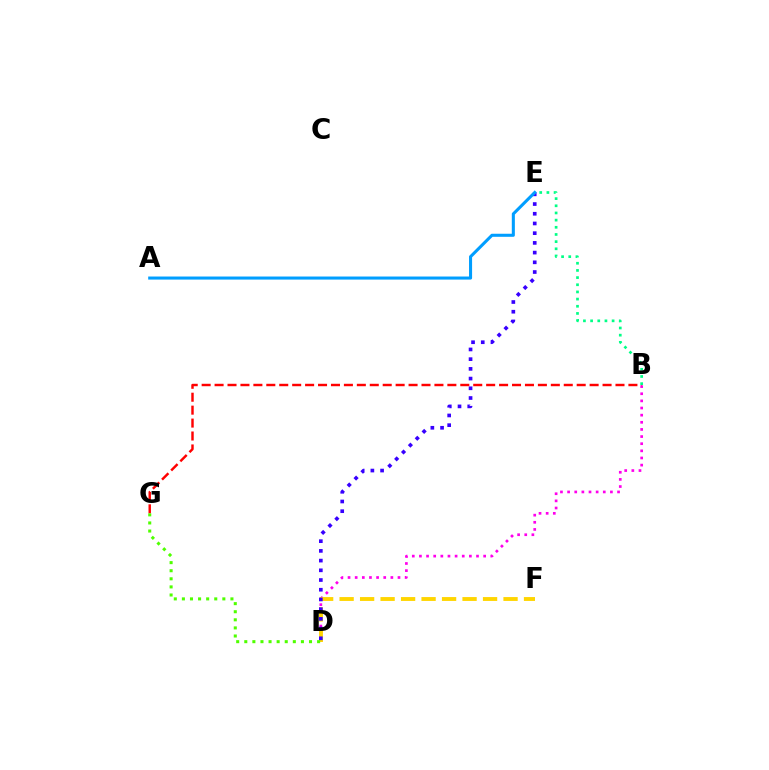{('B', 'D'): [{'color': '#ff00ed', 'line_style': 'dotted', 'thickness': 1.94}], ('B', 'G'): [{'color': '#ff0000', 'line_style': 'dashed', 'thickness': 1.76}], ('D', 'F'): [{'color': '#ffd500', 'line_style': 'dashed', 'thickness': 2.78}], ('D', 'E'): [{'color': '#3700ff', 'line_style': 'dotted', 'thickness': 2.64}], ('B', 'E'): [{'color': '#00ff86', 'line_style': 'dotted', 'thickness': 1.95}], ('A', 'E'): [{'color': '#009eff', 'line_style': 'solid', 'thickness': 2.2}], ('D', 'G'): [{'color': '#4fff00', 'line_style': 'dotted', 'thickness': 2.2}]}